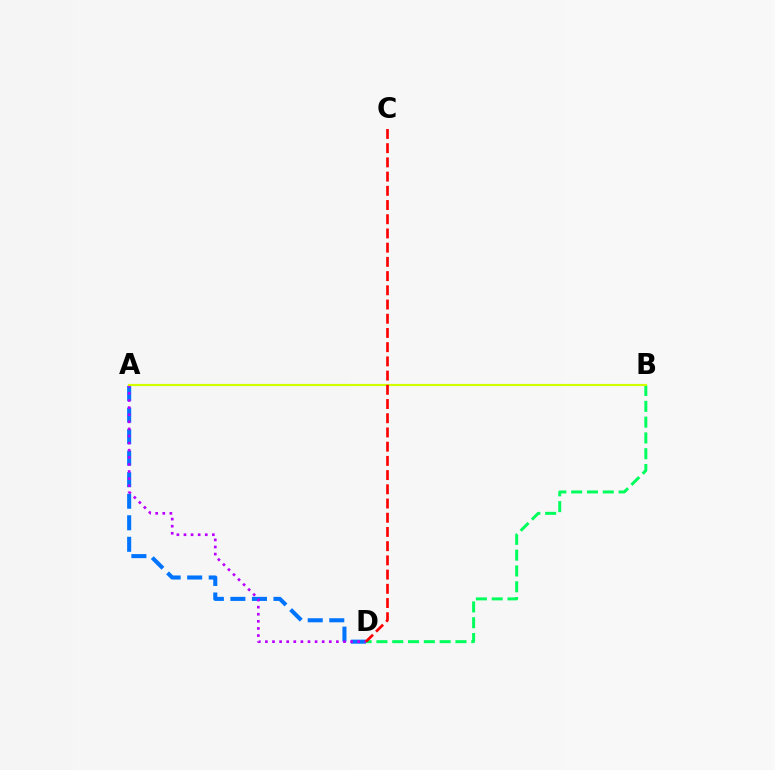{('A', 'D'): [{'color': '#0074ff', 'line_style': 'dashed', 'thickness': 2.93}, {'color': '#b900ff', 'line_style': 'dotted', 'thickness': 1.93}], ('B', 'D'): [{'color': '#00ff5c', 'line_style': 'dashed', 'thickness': 2.15}], ('A', 'B'): [{'color': '#d1ff00', 'line_style': 'solid', 'thickness': 1.54}], ('C', 'D'): [{'color': '#ff0000', 'line_style': 'dashed', 'thickness': 1.93}]}